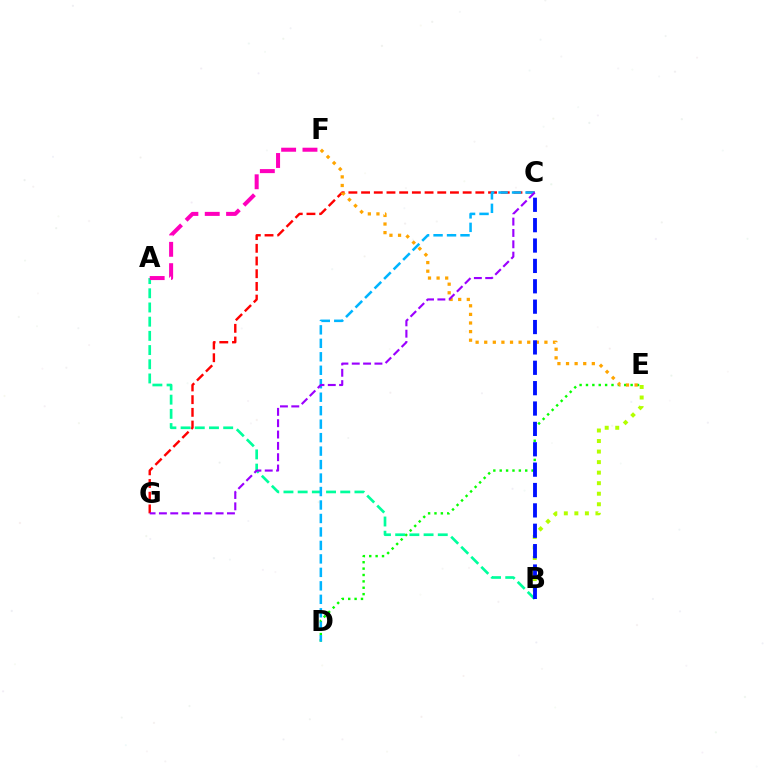{('C', 'G'): [{'color': '#ff0000', 'line_style': 'dashed', 'thickness': 1.72}, {'color': '#9b00ff', 'line_style': 'dashed', 'thickness': 1.54}], ('B', 'E'): [{'color': '#b3ff00', 'line_style': 'dotted', 'thickness': 2.86}], ('D', 'E'): [{'color': '#08ff00', 'line_style': 'dotted', 'thickness': 1.73}], ('A', 'B'): [{'color': '#00ff9d', 'line_style': 'dashed', 'thickness': 1.93}], ('E', 'F'): [{'color': '#ffa500', 'line_style': 'dotted', 'thickness': 2.34}], ('C', 'D'): [{'color': '#00b5ff', 'line_style': 'dashed', 'thickness': 1.83}], ('B', 'C'): [{'color': '#0010ff', 'line_style': 'dashed', 'thickness': 2.77}], ('A', 'F'): [{'color': '#ff00bd', 'line_style': 'dashed', 'thickness': 2.9}]}